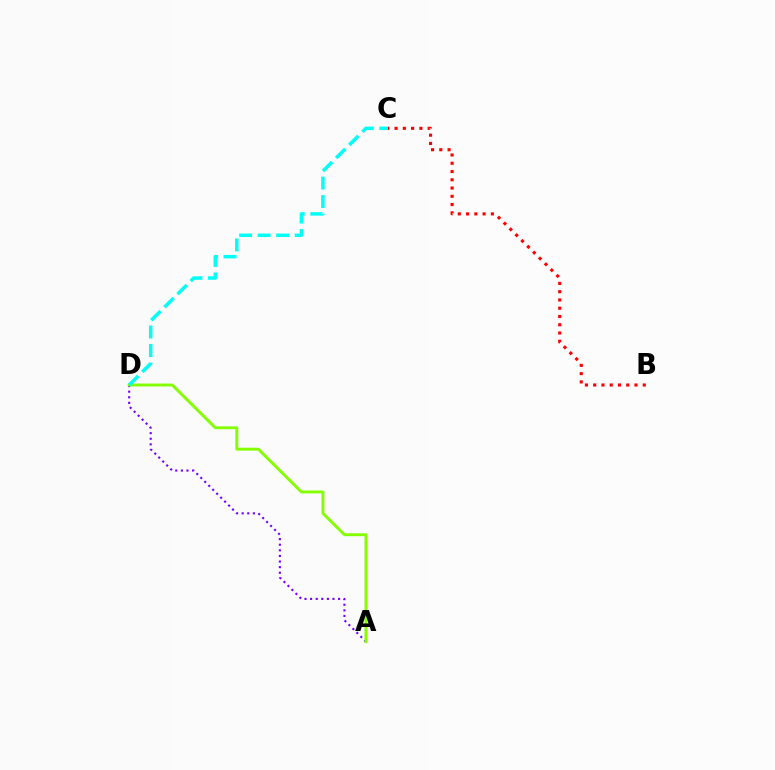{('B', 'C'): [{'color': '#ff0000', 'line_style': 'dotted', 'thickness': 2.25}], ('A', 'D'): [{'color': '#7200ff', 'line_style': 'dotted', 'thickness': 1.52}, {'color': '#84ff00', 'line_style': 'solid', 'thickness': 2.09}], ('C', 'D'): [{'color': '#00fff6', 'line_style': 'dashed', 'thickness': 2.51}]}